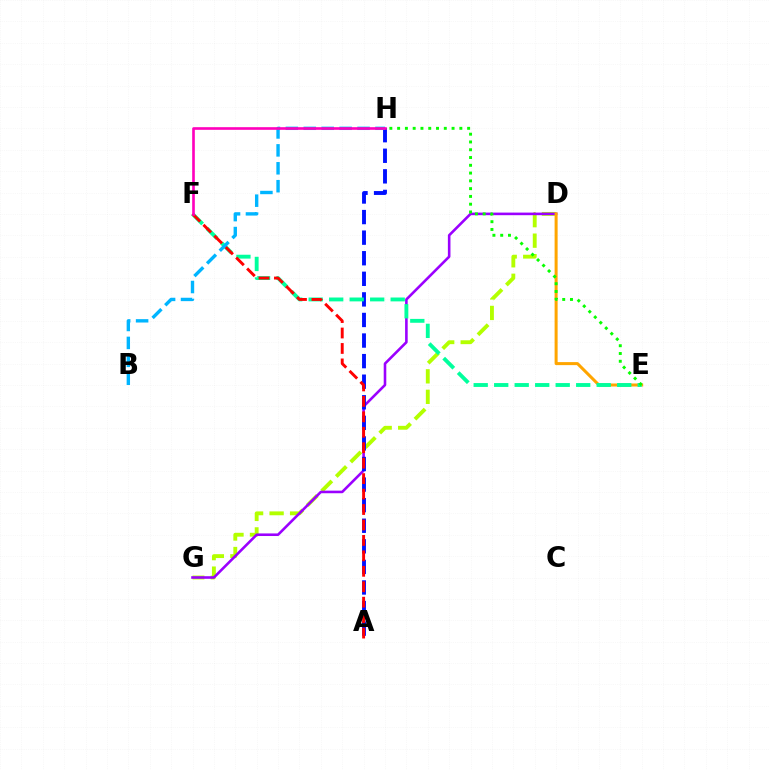{('D', 'G'): [{'color': '#b3ff00', 'line_style': 'dashed', 'thickness': 2.79}, {'color': '#9b00ff', 'line_style': 'solid', 'thickness': 1.87}], ('A', 'H'): [{'color': '#0010ff', 'line_style': 'dashed', 'thickness': 2.8}], ('D', 'E'): [{'color': '#ffa500', 'line_style': 'solid', 'thickness': 2.17}], ('E', 'F'): [{'color': '#00ff9d', 'line_style': 'dashed', 'thickness': 2.79}], ('A', 'F'): [{'color': '#ff0000', 'line_style': 'dashed', 'thickness': 2.1}], ('B', 'H'): [{'color': '#00b5ff', 'line_style': 'dashed', 'thickness': 2.43}], ('E', 'H'): [{'color': '#08ff00', 'line_style': 'dotted', 'thickness': 2.11}], ('F', 'H'): [{'color': '#ff00bd', 'line_style': 'solid', 'thickness': 1.9}]}